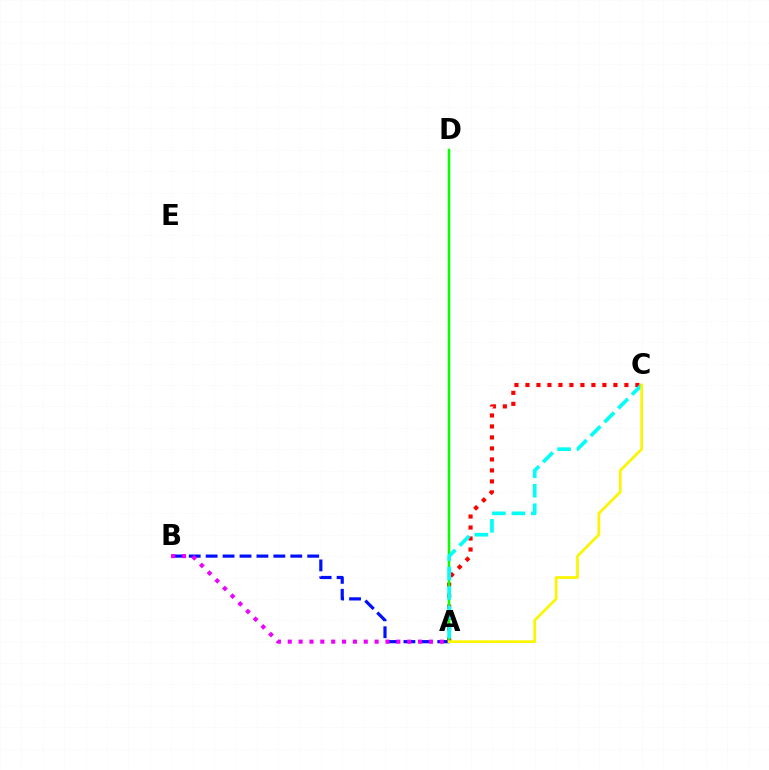{('A', 'B'): [{'color': '#0010ff', 'line_style': 'dashed', 'thickness': 2.3}, {'color': '#ee00ff', 'line_style': 'dotted', 'thickness': 2.95}], ('A', 'C'): [{'color': '#ff0000', 'line_style': 'dotted', 'thickness': 2.99}, {'color': '#00fff6', 'line_style': 'dashed', 'thickness': 2.65}, {'color': '#fcf500', 'line_style': 'solid', 'thickness': 1.94}], ('A', 'D'): [{'color': '#08ff00', 'line_style': 'solid', 'thickness': 1.8}]}